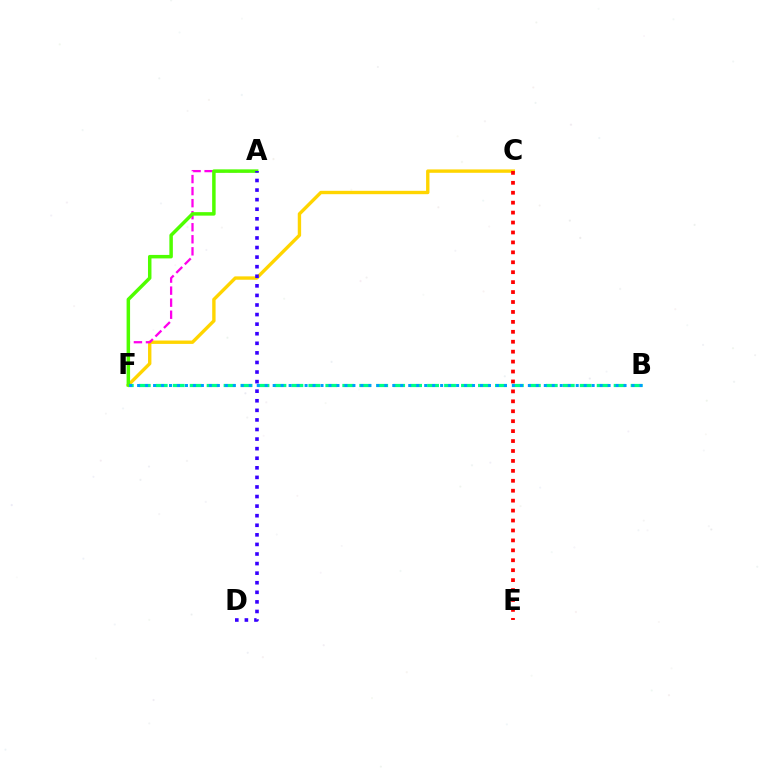{('C', 'F'): [{'color': '#ffd500', 'line_style': 'solid', 'thickness': 2.43}], ('A', 'F'): [{'color': '#ff00ed', 'line_style': 'dashed', 'thickness': 1.64}, {'color': '#4fff00', 'line_style': 'solid', 'thickness': 2.51}], ('B', 'F'): [{'color': '#00ff86', 'line_style': 'dashed', 'thickness': 2.3}, {'color': '#009eff', 'line_style': 'dotted', 'thickness': 2.17}], ('A', 'D'): [{'color': '#3700ff', 'line_style': 'dotted', 'thickness': 2.6}], ('C', 'E'): [{'color': '#ff0000', 'line_style': 'dotted', 'thickness': 2.7}]}